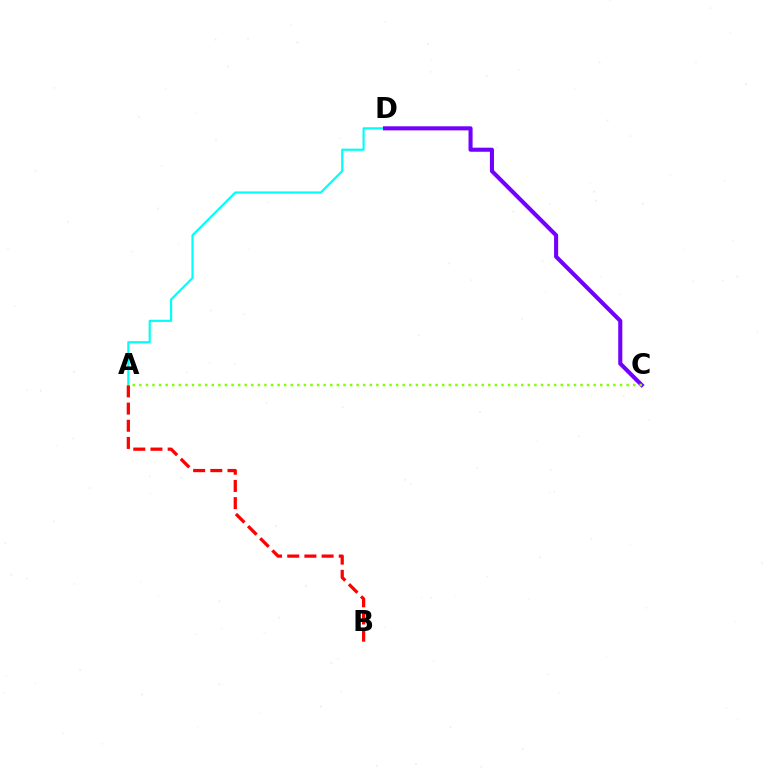{('A', 'D'): [{'color': '#00fff6', 'line_style': 'solid', 'thickness': 1.57}], ('C', 'D'): [{'color': '#7200ff', 'line_style': 'solid', 'thickness': 2.94}], ('A', 'C'): [{'color': '#84ff00', 'line_style': 'dotted', 'thickness': 1.79}], ('A', 'B'): [{'color': '#ff0000', 'line_style': 'dashed', 'thickness': 2.33}]}